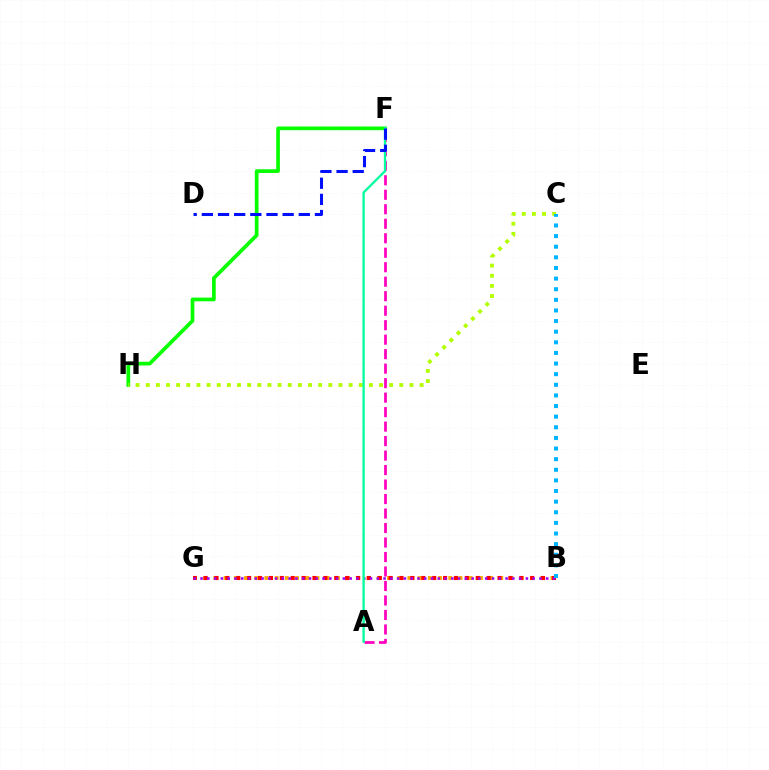{('B', 'G'): [{'color': '#ffa500', 'line_style': 'dotted', 'thickness': 2.77}, {'color': '#ff0000', 'line_style': 'dotted', 'thickness': 2.96}, {'color': '#9b00ff', 'line_style': 'dotted', 'thickness': 1.84}], ('A', 'F'): [{'color': '#ff00bd', 'line_style': 'dashed', 'thickness': 1.97}, {'color': '#00ff9d', 'line_style': 'solid', 'thickness': 1.66}], ('F', 'H'): [{'color': '#08ff00', 'line_style': 'solid', 'thickness': 2.67}], ('C', 'H'): [{'color': '#b3ff00', 'line_style': 'dotted', 'thickness': 2.76}], ('B', 'C'): [{'color': '#00b5ff', 'line_style': 'dotted', 'thickness': 2.89}], ('D', 'F'): [{'color': '#0010ff', 'line_style': 'dashed', 'thickness': 2.19}]}